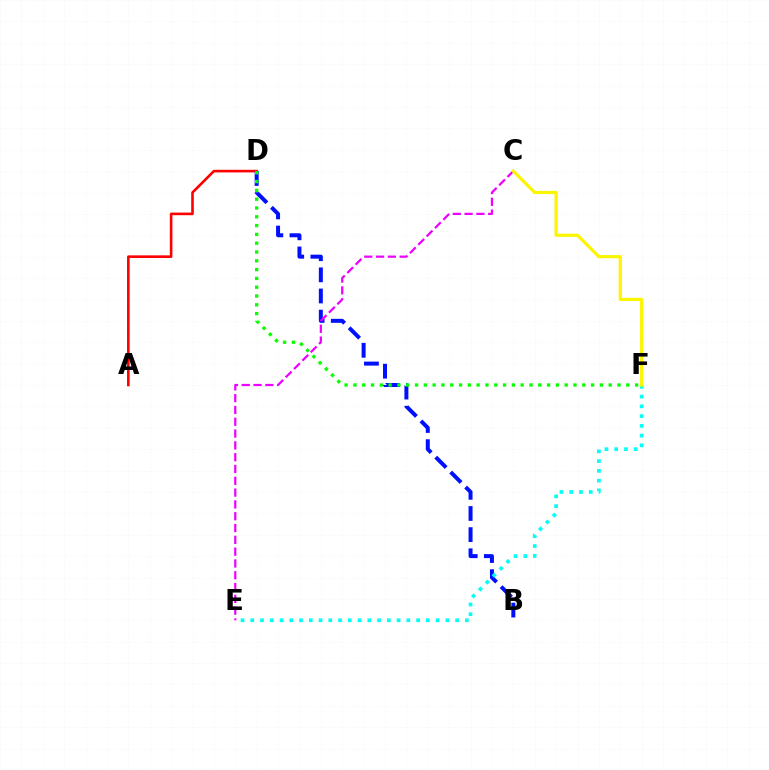{('A', 'D'): [{'color': '#ff0000', 'line_style': 'solid', 'thickness': 1.88}], ('B', 'D'): [{'color': '#0010ff', 'line_style': 'dashed', 'thickness': 2.87}], ('C', 'E'): [{'color': '#ee00ff', 'line_style': 'dashed', 'thickness': 1.6}], ('D', 'F'): [{'color': '#08ff00', 'line_style': 'dotted', 'thickness': 2.39}], ('E', 'F'): [{'color': '#00fff6', 'line_style': 'dotted', 'thickness': 2.65}], ('C', 'F'): [{'color': '#fcf500', 'line_style': 'solid', 'thickness': 2.3}]}